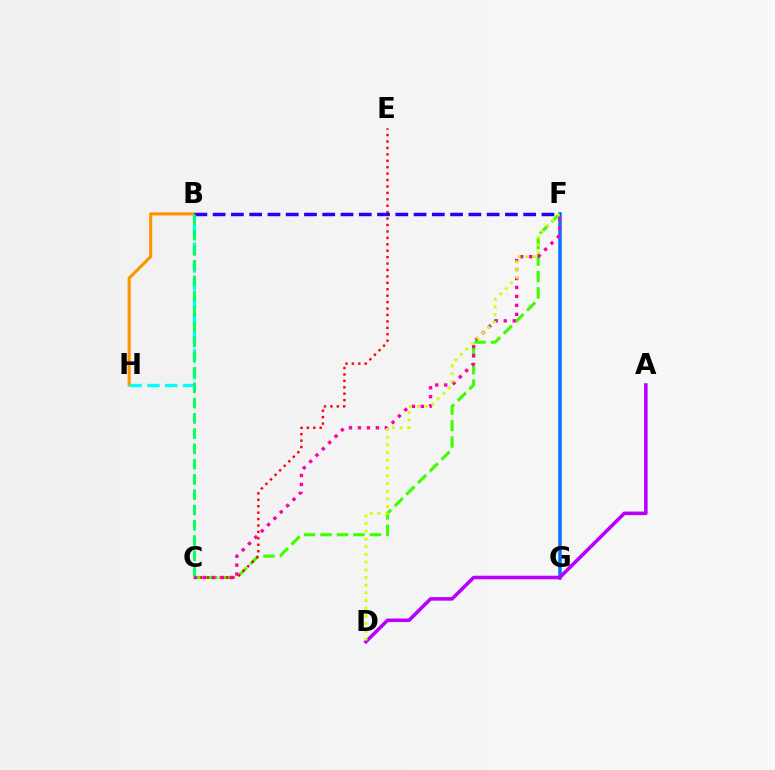{('B', 'H'): [{'color': '#ff9400', 'line_style': 'solid', 'thickness': 2.24}, {'color': '#00fff6', 'line_style': 'dashed', 'thickness': 2.42}], ('C', 'F'): [{'color': '#3dff00', 'line_style': 'dashed', 'thickness': 2.24}, {'color': '#ff00ac', 'line_style': 'dotted', 'thickness': 2.43}], ('C', 'E'): [{'color': '#ff0000', 'line_style': 'dotted', 'thickness': 1.75}], ('F', 'G'): [{'color': '#0074ff', 'line_style': 'solid', 'thickness': 2.53}], ('A', 'D'): [{'color': '#b900ff', 'line_style': 'solid', 'thickness': 2.57}], ('D', 'F'): [{'color': '#d1ff00', 'line_style': 'dotted', 'thickness': 2.09}], ('B', 'F'): [{'color': '#2500ff', 'line_style': 'dashed', 'thickness': 2.48}], ('B', 'C'): [{'color': '#00ff5c', 'line_style': 'dashed', 'thickness': 2.07}]}